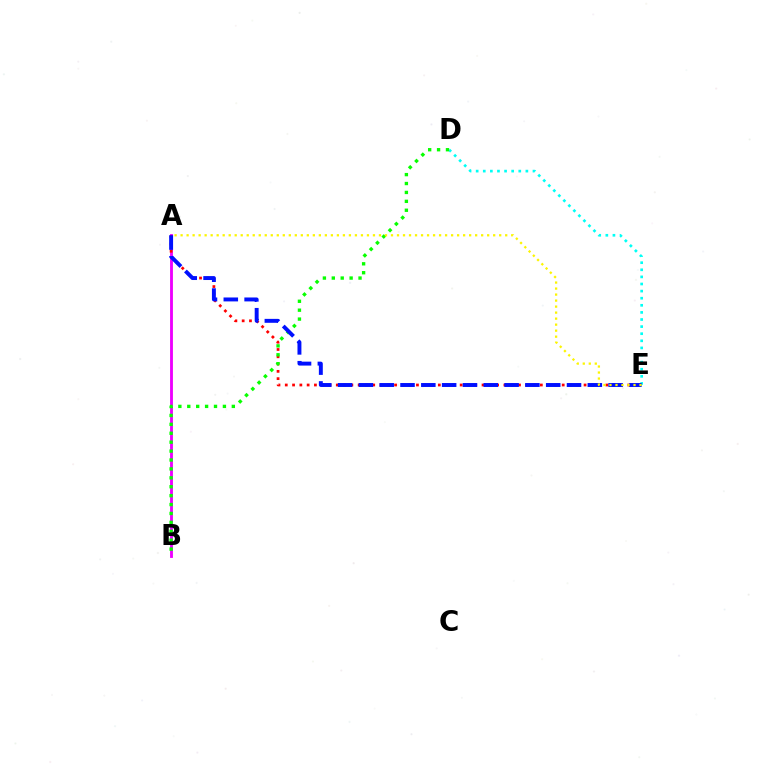{('A', 'B'): [{'color': '#ee00ff', 'line_style': 'solid', 'thickness': 2.05}], ('A', 'E'): [{'color': '#ff0000', 'line_style': 'dotted', 'thickness': 1.98}, {'color': '#0010ff', 'line_style': 'dashed', 'thickness': 2.83}, {'color': '#fcf500', 'line_style': 'dotted', 'thickness': 1.63}], ('D', 'E'): [{'color': '#00fff6', 'line_style': 'dotted', 'thickness': 1.93}], ('B', 'D'): [{'color': '#08ff00', 'line_style': 'dotted', 'thickness': 2.42}]}